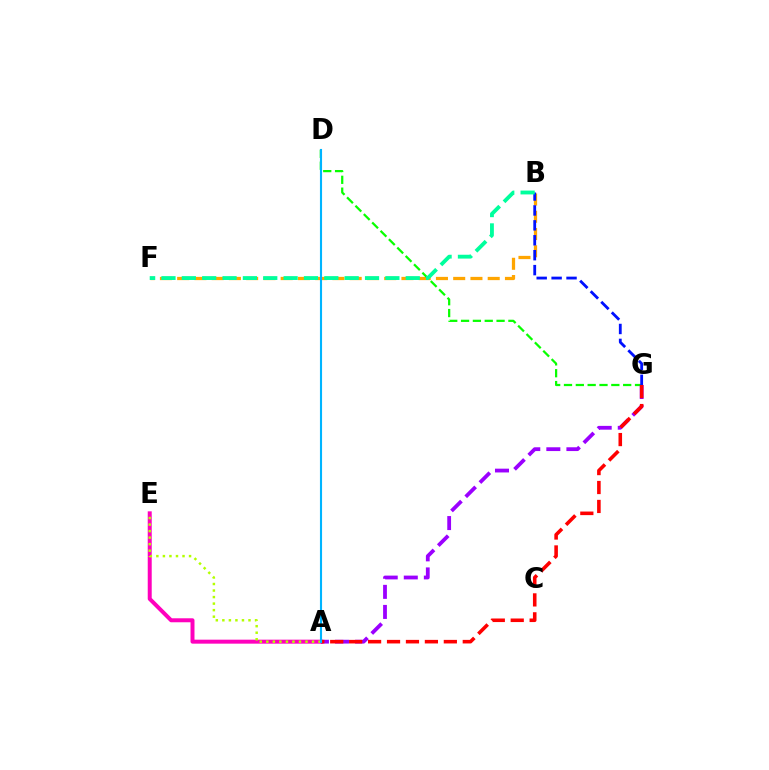{('B', 'F'): [{'color': '#ffa500', 'line_style': 'dashed', 'thickness': 2.34}, {'color': '#00ff9d', 'line_style': 'dashed', 'thickness': 2.77}], ('A', 'E'): [{'color': '#ff00bd', 'line_style': 'solid', 'thickness': 2.87}, {'color': '#b3ff00', 'line_style': 'dotted', 'thickness': 1.78}], ('D', 'G'): [{'color': '#08ff00', 'line_style': 'dashed', 'thickness': 1.61}], ('A', 'G'): [{'color': '#9b00ff', 'line_style': 'dashed', 'thickness': 2.73}, {'color': '#ff0000', 'line_style': 'dashed', 'thickness': 2.57}], ('B', 'G'): [{'color': '#0010ff', 'line_style': 'dashed', 'thickness': 2.03}], ('A', 'D'): [{'color': '#00b5ff', 'line_style': 'solid', 'thickness': 1.53}]}